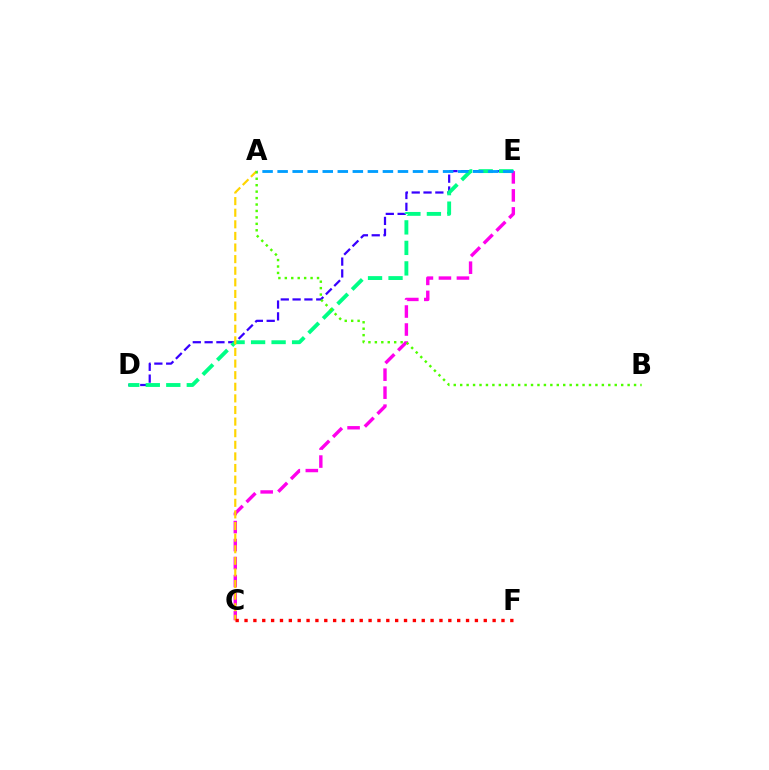{('D', 'E'): [{'color': '#3700ff', 'line_style': 'dashed', 'thickness': 1.61}, {'color': '#00ff86', 'line_style': 'dashed', 'thickness': 2.79}], ('C', 'E'): [{'color': '#ff00ed', 'line_style': 'dashed', 'thickness': 2.45}], ('A', 'C'): [{'color': '#ffd500', 'line_style': 'dashed', 'thickness': 1.58}], ('A', 'B'): [{'color': '#4fff00', 'line_style': 'dotted', 'thickness': 1.75}], ('A', 'E'): [{'color': '#009eff', 'line_style': 'dashed', 'thickness': 2.04}], ('C', 'F'): [{'color': '#ff0000', 'line_style': 'dotted', 'thickness': 2.41}]}